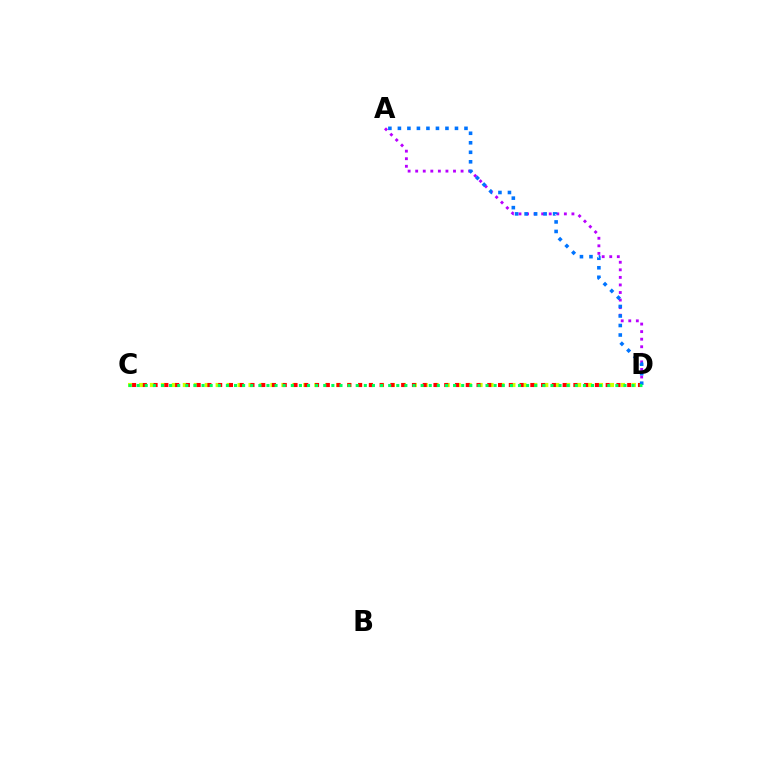{('A', 'D'): [{'color': '#b900ff', 'line_style': 'dotted', 'thickness': 2.05}, {'color': '#0074ff', 'line_style': 'dotted', 'thickness': 2.58}], ('C', 'D'): [{'color': '#d1ff00', 'line_style': 'dotted', 'thickness': 2.98}, {'color': '#ff0000', 'line_style': 'dotted', 'thickness': 2.92}, {'color': '#00ff5c', 'line_style': 'dotted', 'thickness': 2.2}]}